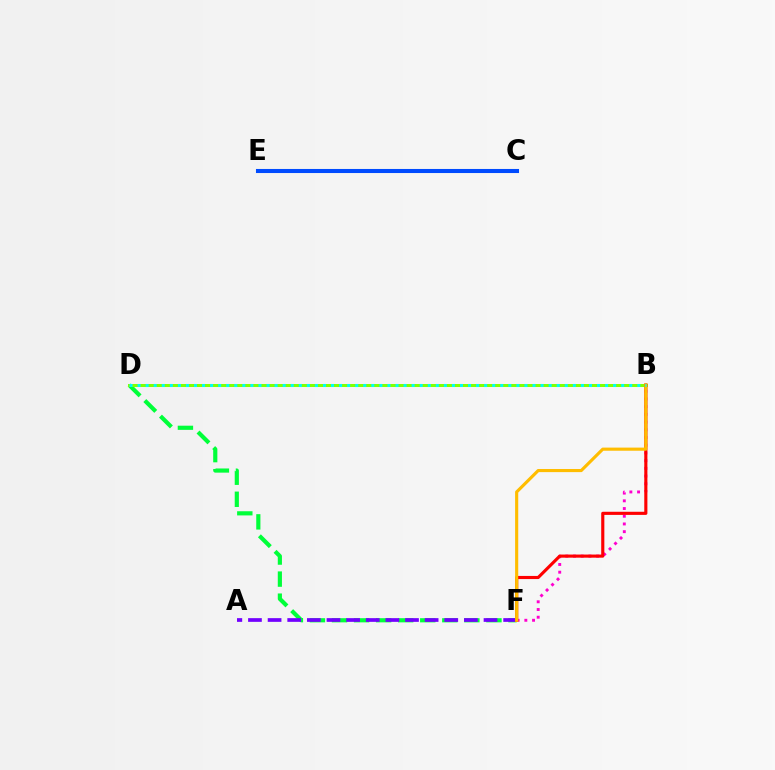{('D', 'F'): [{'color': '#00ff39', 'line_style': 'dashed', 'thickness': 3.0}], ('B', 'F'): [{'color': '#ff00cf', 'line_style': 'dotted', 'thickness': 2.1}, {'color': '#ff0000', 'line_style': 'solid', 'thickness': 2.25}, {'color': '#ffbd00', 'line_style': 'solid', 'thickness': 2.25}], ('A', 'F'): [{'color': '#7200ff', 'line_style': 'dashed', 'thickness': 2.67}], ('B', 'D'): [{'color': '#84ff00', 'line_style': 'solid', 'thickness': 2.17}, {'color': '#00fff6', 'line_style': 'dotted', 'thickness': 2.19}], ('C', 'E'): [{'color': '#004bff', 'line_style': 'solid', 'thickness': 2.93}]}